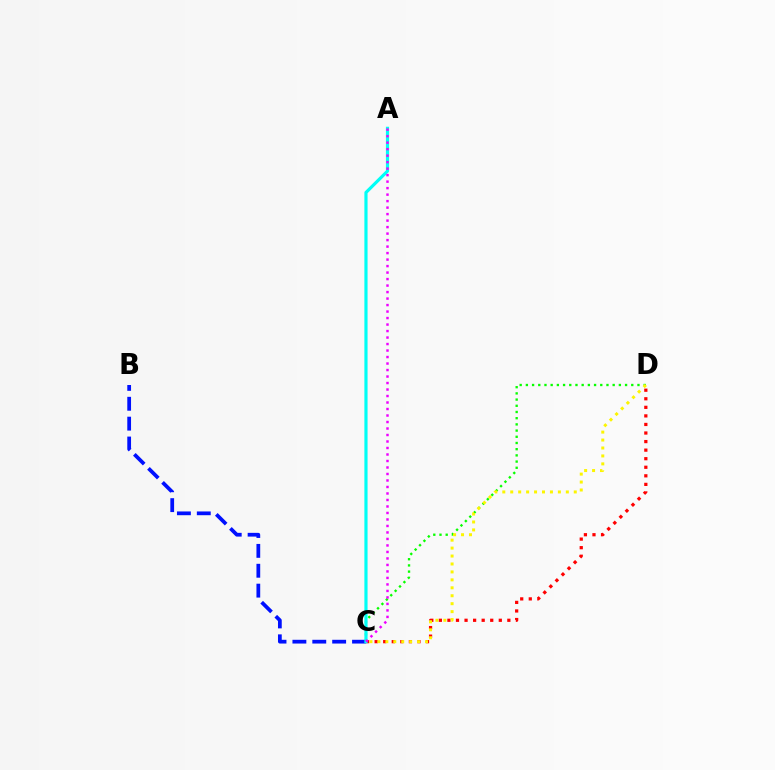{('B', 'C'): [{'color': '#0010ff', 'line_style': 'dashed', 'thickness': 2.7}], ('C', 'D'): [{'color': '#08ff00', 'line_style': 'dotted', 'thickness': 1.68}, {'color': '#ff0000', 'line_style': 'dotted', 'thickness': 2.33}, {'color': '#fcf500', 'line_style': 'dotted', 'thickness': 2.16}], ('A', 'C'): [{'color': '#00fff6', 'line_style': 'solid', 'thickness': 2.28}, {'color': '#ee00ff', 'line_style': 'dotted', 'thickness': 1.77}]}